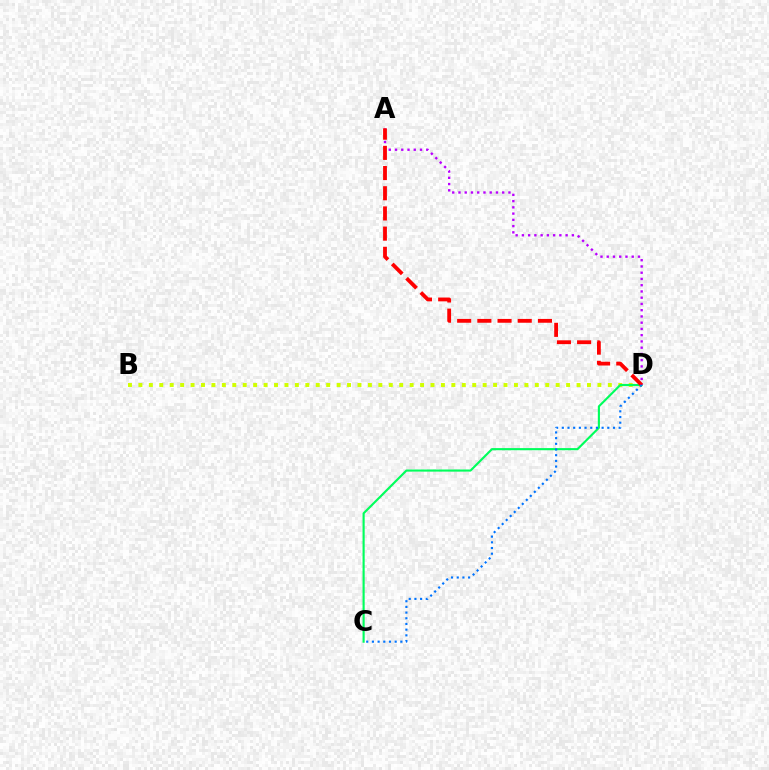{('B', 'D'): [{'color': '#d1ff00', 'line_style': 'dotted', 'thickness': 2.83}], ('C', 'D'): [{'color': '#00ff5c', 'line_style': 'solid', 'thickness': 1.54}, {'color': '#0074ff', 'line_style': 'dotted', 'thickness': 1.54}], ('A', 'D'): [{'color': '#b900ff', 'line_style': 'dotted', 'thickness': 1.7}, {'color': '#ff0000', 'line_style': 'dashed', 'thickness': 2.74}]}